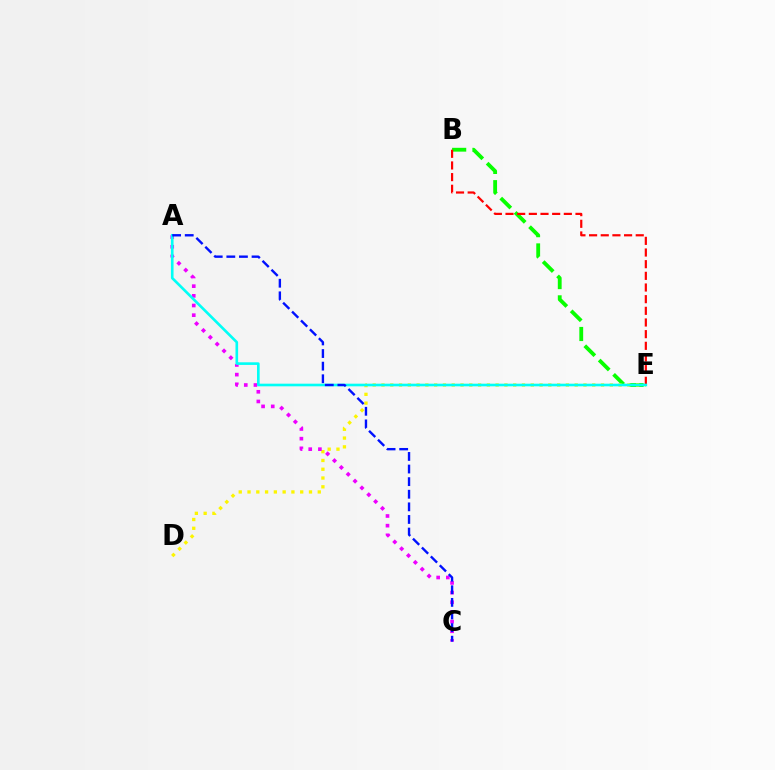{('B', 'E'): [{'color': '#08ff00', 'line_style': 'dashed', 'thickness': 2.76}, {'color': '#ff0000', 'line_style': 'dashed', 'thickness': 1.58}], ('D', 'E'): [{'color': '#fcf500', 'line_style': 'dotted', 'thickness': 2.39}], ('A', 'C'): [{'color': '#ee00ff', 'line_style': 'dotted', 'thickness': 2.63}, {'color': '#0010ff', 'line_style': 'dashed', 'thickness': 1.71}], ('A', 'E'): [{'color': '#00fff6', 'line_style': 'solid', 'thickness': 1.89}]}